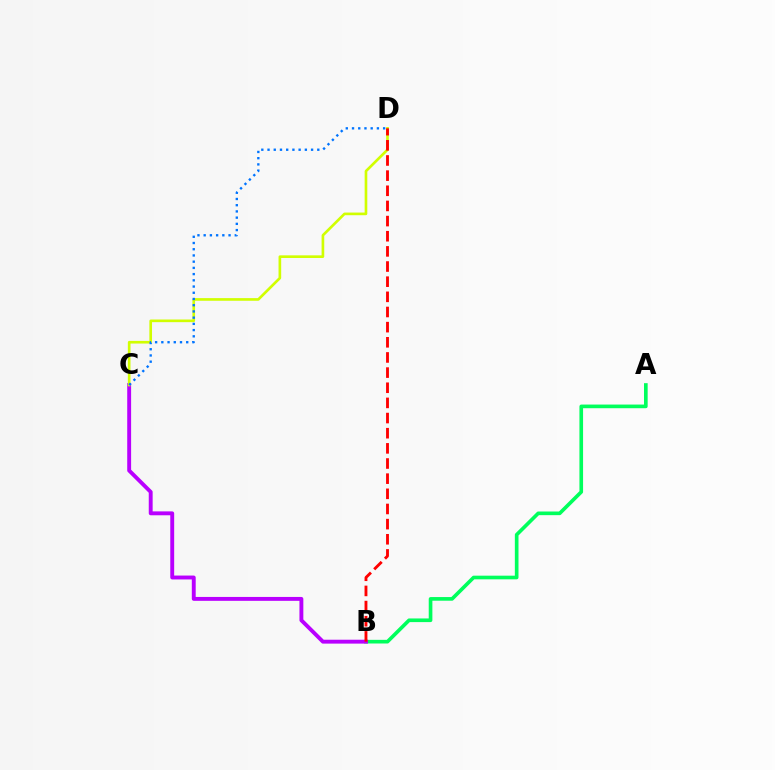{('A', 'B'): [{'color': '#00ff5c', 'line_style': 'solid', 'thickness': 2.63}], ('B', 'C'): [{'color': '#b900ff', 'line_style': 'solid', 'thickness': 2.8}], ('C', 'D'): [{'color': '#d1ff00', 'line_style': 'solid', 'thickness': 1.91}, {'color': '#0074ff', 'line_style': 'dotted', 'thickness': 1.69}], ('B', 'D'): [{'color': '#ff0000', 'line_style': 'dashed', 'thickness': 2.06}]}